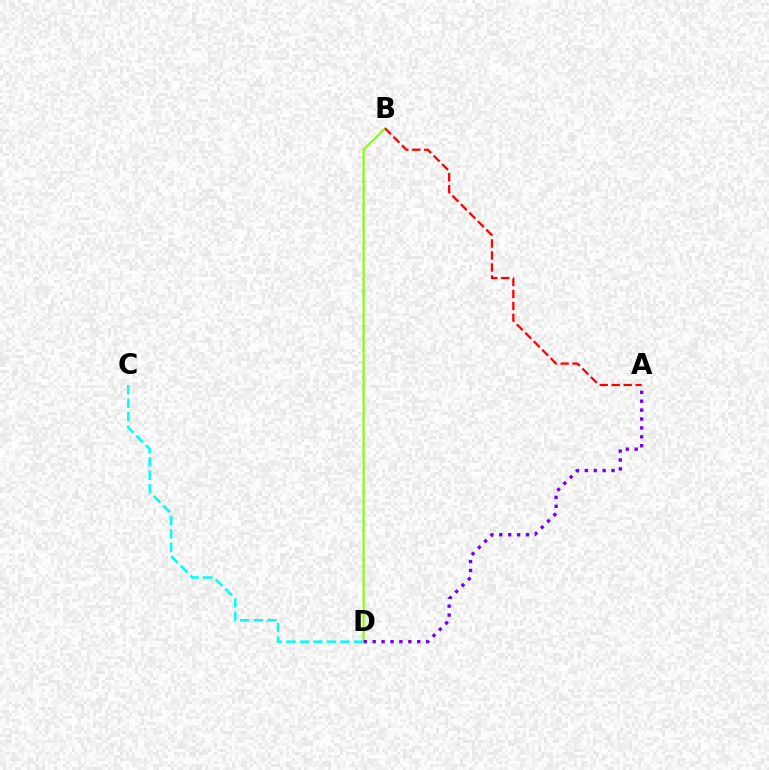{('C', 'D'): [{'color': '#00fff6', 'line_style': 'dashed', 'thickness': 1.83}], ('B', 'D'): [{'color': '#84ff00', 'line_style': 'solid', 'thickness': 1.54}], ('A', 'B'): [{'color': '#ff0000', 'line_style': 'dashed', 'thickness': 1.63}], ('A', 'D'): [{'color': '#7200ff', 'line_style': 'dotted', 'thickness': 2.42}]}